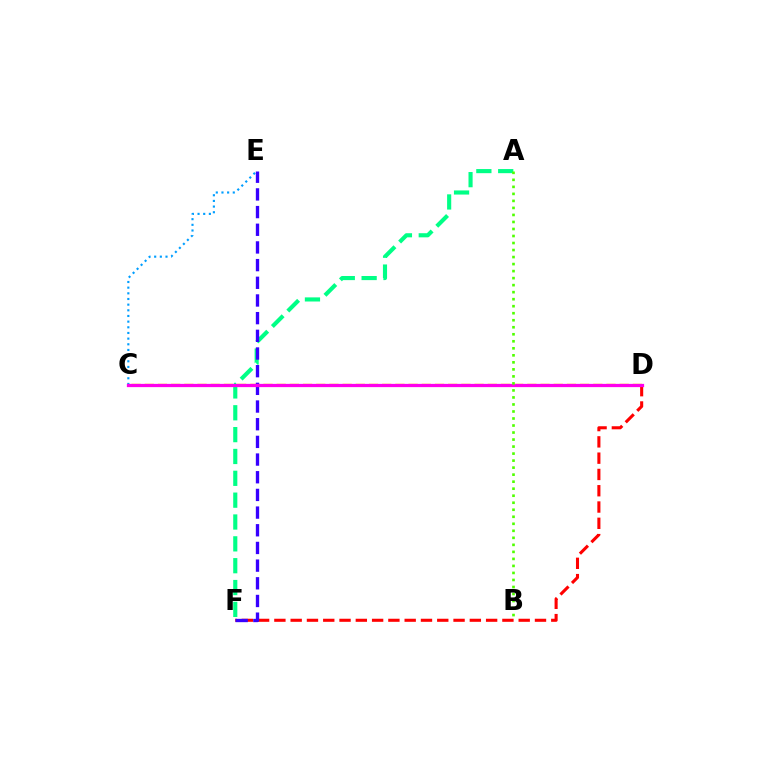{('C', 'D'): [{'color': '#ffd500', 'line_style': 'dashed', 'thickness': 1.79}, {'color': '#ff00ed', 'line_style': 'solid', 'thickness': 2.34}], ('C', 'E'): [{'color': '#009eff', 'line_style': 'dotted', 'thickness': 1.54}], ('D', 'F'): [{'color': '#ff0000', 'line_style': 'dashed', 'thickness': 2.21}], ('A', 'F'): [{'color': '#00ff86', 'line_style': 'dashed', 'thickness': 2.97}], ('E', 'F'): [{'color': '#3700ff', 'line_style': 'dashed', 'thickness': 2.4}], ('A', 'B'): [{'color': '#4fff00', 'line_style': 'dotted', 'thickness': 1.91}]}